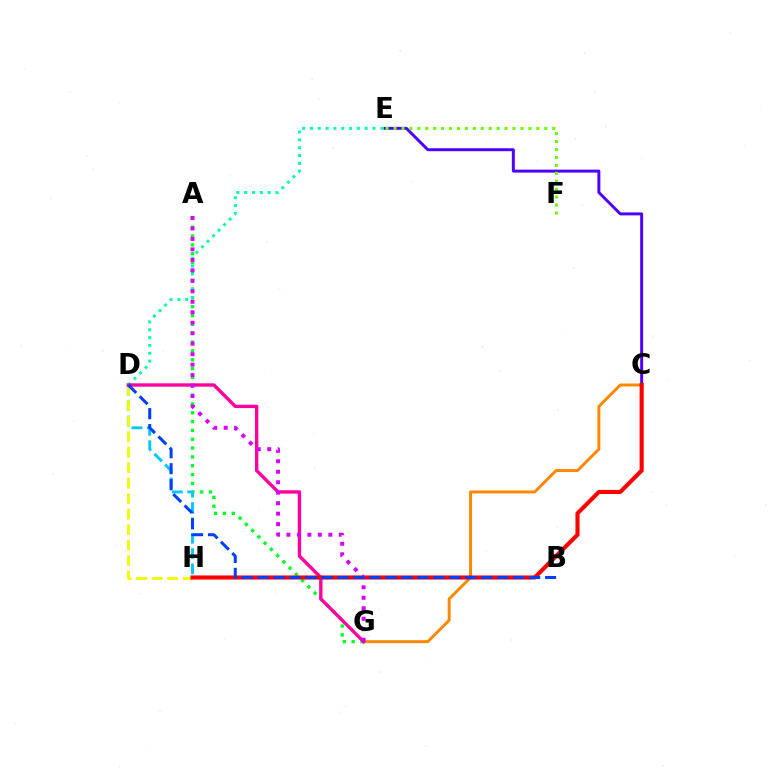{('A', 'G'): [{'color': '#00ff27', 'line_style': 'dotted', 'thickness': 2.4}, {'color': '#d600ff', 'line_style': 'dotted', 'thickness': 2.85}], ('D', 'H'): [{'color': '#00c7ff', 'line_style': 'dashed', 'thickness': 2.08}, {'color': '#eeff00', 'line_style': 'dashed', 'thickness': 2.1}], ('C', 'E'): [{'color': '#4f00ff', 'line_style': 'solid', 'thickness': 2.13}], ('D', 'E'): [{'color': '#00ffaf', 'line_style': 'dotted', 'thickness': 2.13}], ('E', 'F'): [{'color': '#66ff00', 'line_style': 'dotted', 'thickness': 2.16}], ('C', 'G'): [{'color': '#ff8800', 'line_style': 'solid', 'thickness': 2.13}], ('D', 'G'): [{'color': '#ff00a0', 'line_style': 'solid', 'thickness': 2.41}], ('C', 'H'): [{'color': '#ff0000', 'line_style': 'solid', 'thickness': 2.95}], ('B', 'D'): [{'color': '#003fff', 'line_style': 'dashed', 'thickness': 2.17}]}